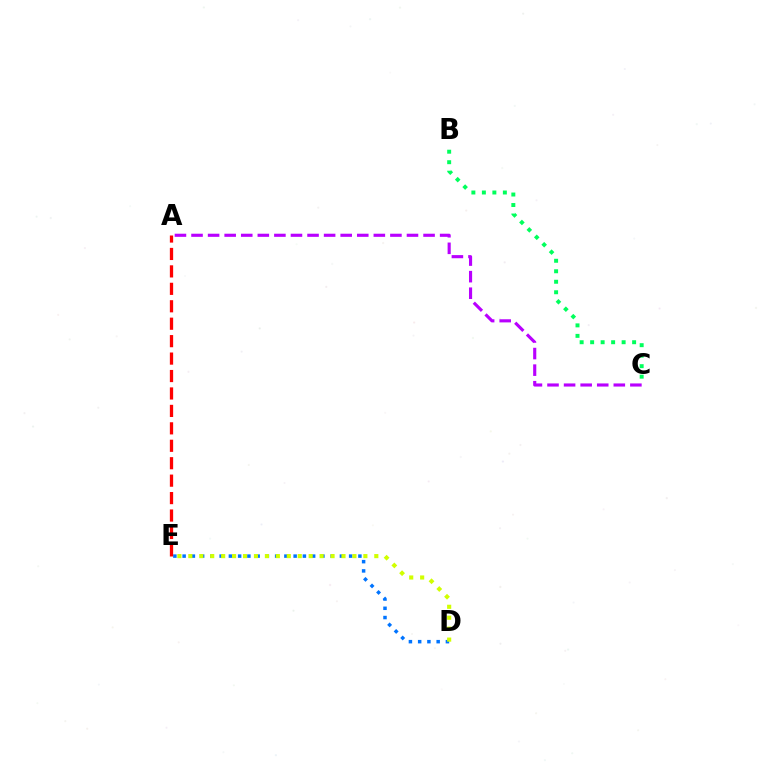{('D', 'E'): [{'color': '#0074ff', 'line_style': 'dotted', 'thickness': 2.51}, {'color': '#d1ff00', 'line_style': 'dotted', 'thickness': 2.97}], ('A', 'E'): [{'color': '#ff0000', 'line_style': 'dashed', 'thickness': 2.37}], ('B', 'C'): [{'color': '#00ff5c', 'line_style': 'dotted', 'thickness': 2.85}], ('A', 'C'): [{'color': '#b900ff', 'line_style': 'dashed', 'thickness': 2.25}]}